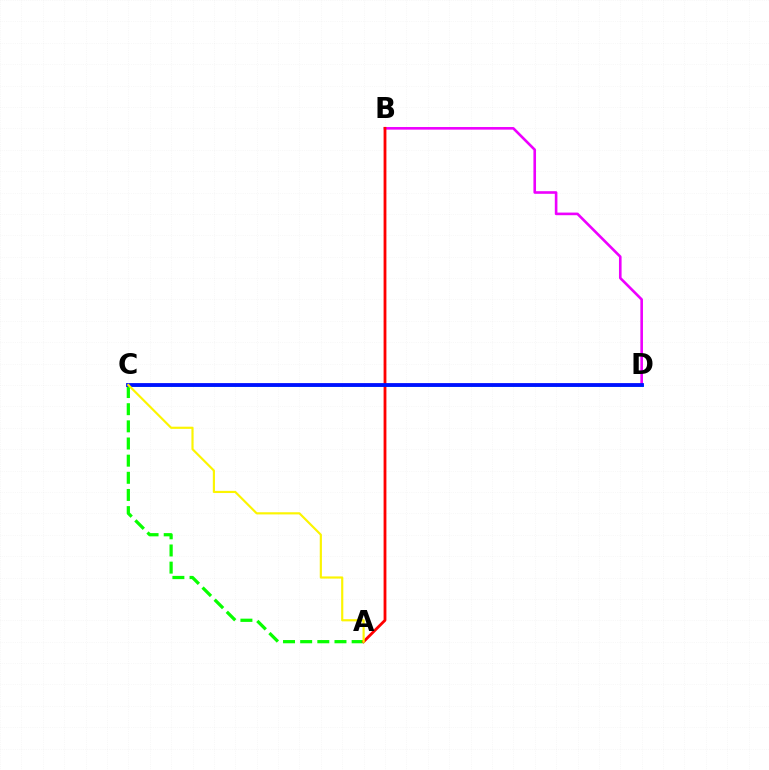{('B', 'D'): [{'color': '#ee00ff', 'line_style': 'solid', 'thickness': 1.88}], ('A', 'C'): [{'color': '#08ff00', 'line_style': 'dashed', 'thickness': 2.33}, {'color': '#fcf500', 'line_style': 'solid', 'thickness': 1.56}], ('C', 'D'): [{'color': '#00fff6', 'line_style': 'solid', 'thickness': 1.99}, {'color': '#0010ff', 'line_style': 'solid', 'thickness': 2.74}], ('A', 'B'): [{'color': '#ff0000', 'line_style': 'solid', 'thickness': 2.02}]}